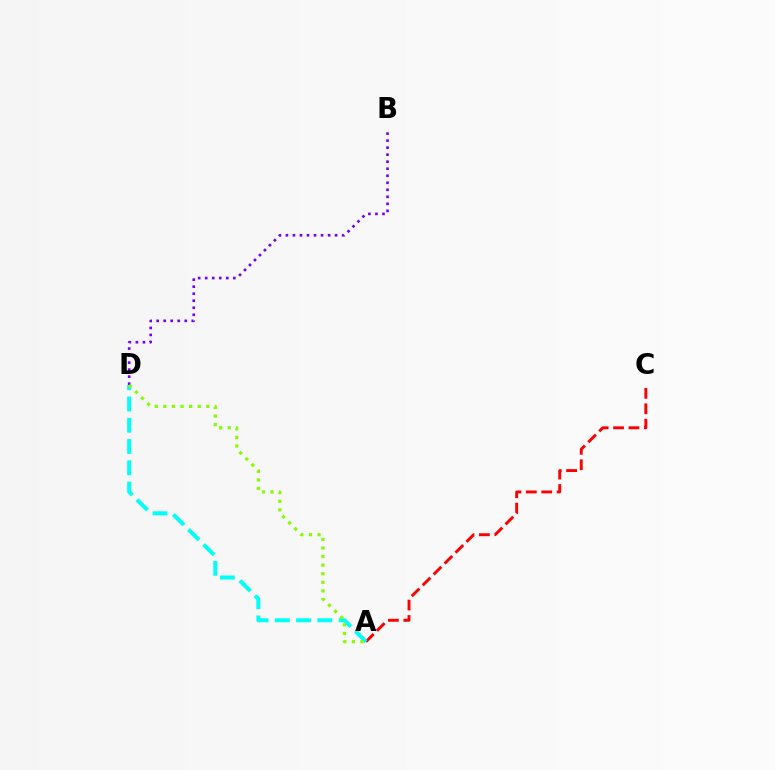{('A', 'C'): [{'color': '#ff0000', 'line_style': 'dashed', 'thickness': 2.1}], ('B', 'D'): [{'color': '#7200ff', 'line_style': 'dotted', 'thickness': 1.91}], ('A', 'D'): [{'color': '#00fff6', 'line_style': 'dashed', 'thickness': 2.89}, {'color': '#84ff00', 'line_style': 'dotted', 'thickness': 2.33}]}